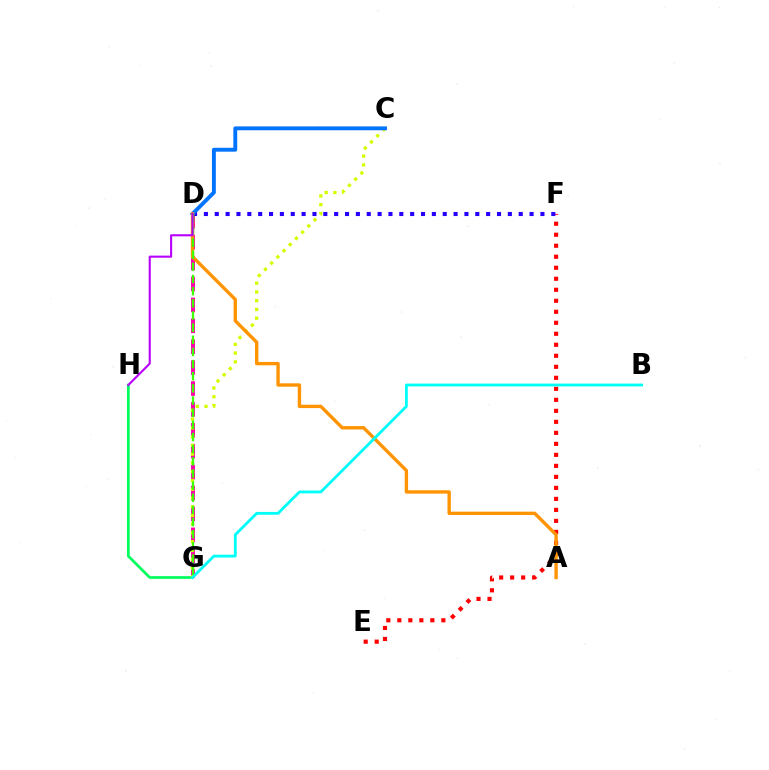{('G', 'H'): [{'color': '#00ff5c', 'line_style': 'solid', 'thickness': 1.95}], ('D', 'G'): [{'color': '#ff00ac', 'line_style': 'dashed', 'thickness': 2.84}, {'color': '#3dff00', 'line_style': 'dashed', 'thickness': 1.65}], ('E', 'F'): [{'color': '#ff0000', 'line_style': 'dotted', 'thickness': 2.99}], ('C', 'G'): [{'color': '#d1ff00', 'line_style': 'dotted', 'thickness': 2.38}], ('D', 'F'): [{'color': '#2500ff', 'line_style': 'dotted', 'thickness': 2.95}], ('C', 'D'): [{'color': '#0074ff', 'line_style': 'solid', 'thickness': 2.79}], ('A', 'D'): [{'color': '#ff9400', 'line_style': 'solid', 'thickness': 2.42}], ('B', 'G'): [{'color': '#00fff6', 'line_style': 'solid', 'thickness': 2.02}], ('D', 'H'): [{'color': '#b900ff', 'line_style': 'solid', 'thickness': 1.51}]}